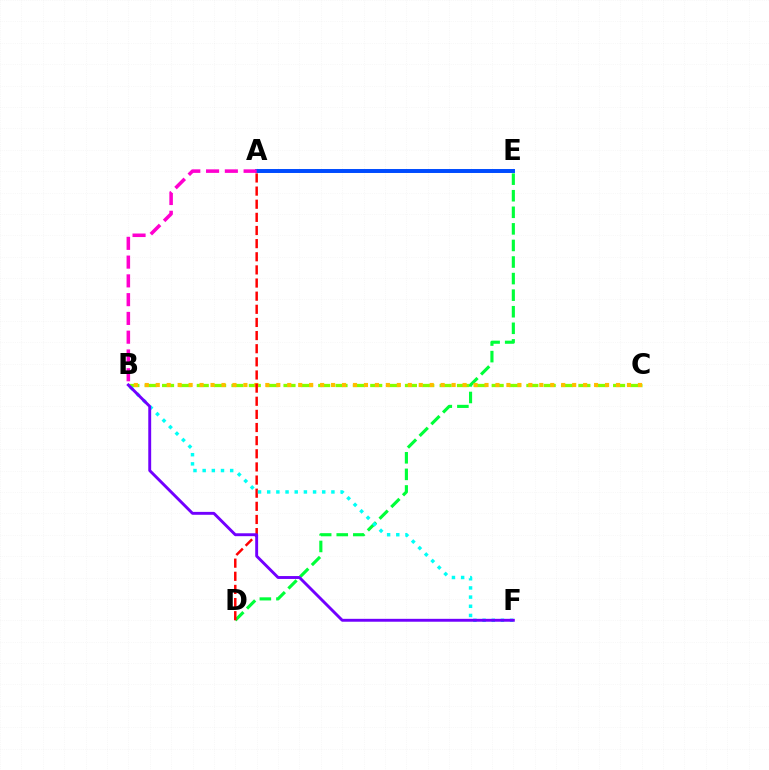{('D', 'E'): [{'color': '#00ff39', 'line_style': 'dashed', 'thickness': 2.25}], ('B', 'C'): [{'color': '#84ff00', 'line_style': 'dashed', 'thickness': 2.36}, {'color': '#ffbd00', 'line_style': 'dotted', 'thickness': 2.98}], ('A', 'E'): [{'color': '#004bff', 'line_style': 'solid', 'thickness': 2.85}], ('A', 'D'): [{'color': '#ff0000', 'line_style': 'dashed', 'thickness': 1.78}], ('A', 'B'): [{'color': '#ff00cf', 'line_style': 'dashed', 'thickness': 2.55}], ('B', 'F'): [{'color': '#00fff6', 'line_style': 'dotted', 'thickness': 2.49}, {'color': '#7200ff', 'line_style': 'solid', 'thickness': 2.09}]}